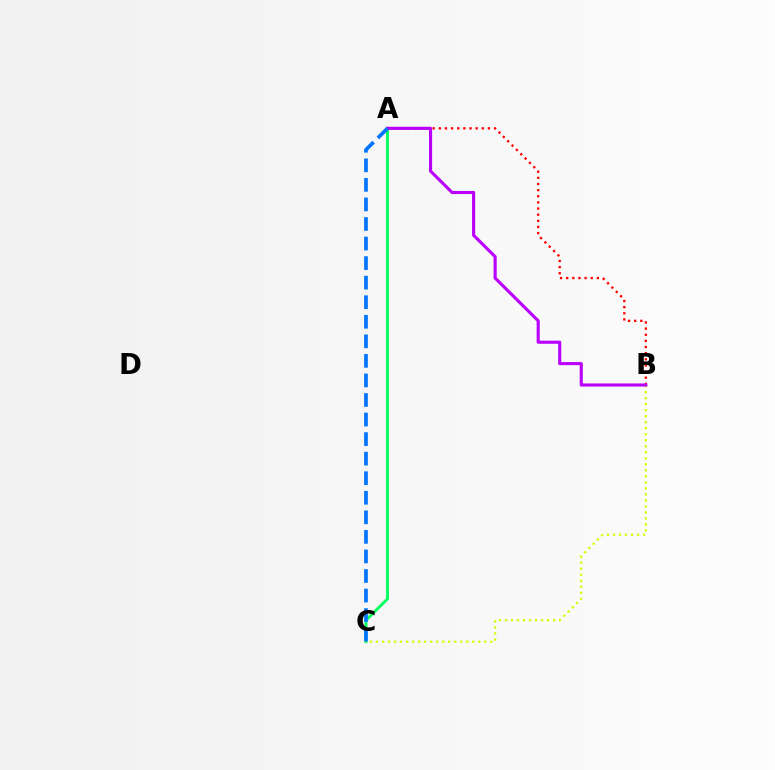{('A', 'C'): [{'color': '#00ff5c', 'line_style': 'solid', 'thickness': 2.07}, {'color': '#0074ff', 'line_style': 'dashed', 'thickness': 2.66}], ('A', 'B'): [{'color': '#ff0000', 'line_style': 'dotted', 'thickness': 1.67}, {'color': '#b900ff', 'line_style': 'solid', 'thickness': 2.24}], ('B', 'C'): [{'color': '#d1ff00', 'line_style': 'dotted', 'thickness': 1.63}]}